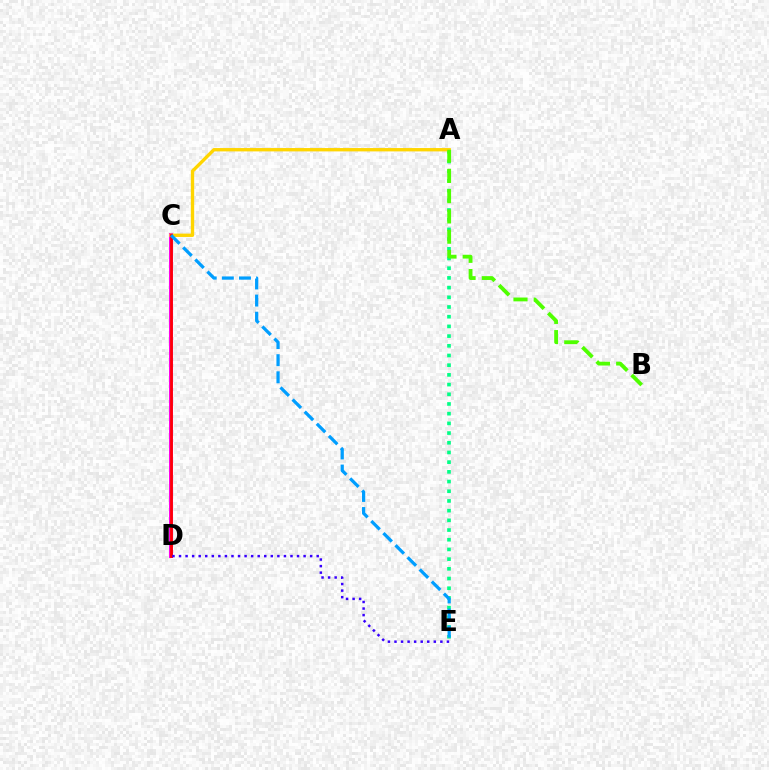{('A', 'E'): [{'color': '#00ff86', 'line_style': 'dotted', 'thickness': 2.63}], ('C', 'D'): [{'color': '#ff00ed', 'line_style': 'solid', 'thickness': 2.89}, {'color': '#ff0000', 'line_style': 'solid', 'thickness': 1.98}], ('A', 'C'): [{'color': '#ffd500', 'line_style': 'solid', 'thickness': 2.41}], ('A', 'B'): [{'color': '#4fff00', 'line_style': 'dashed', 'thickness': 2.75}], ('C', 'E'): [{'color': '#009eff', 'line_style': 'dashed', 'thickness': 2.33}], ('D', 'E'): [{'color': '#3700ff', 'line_style': 'dotted', 'thickness': 1.78}]}